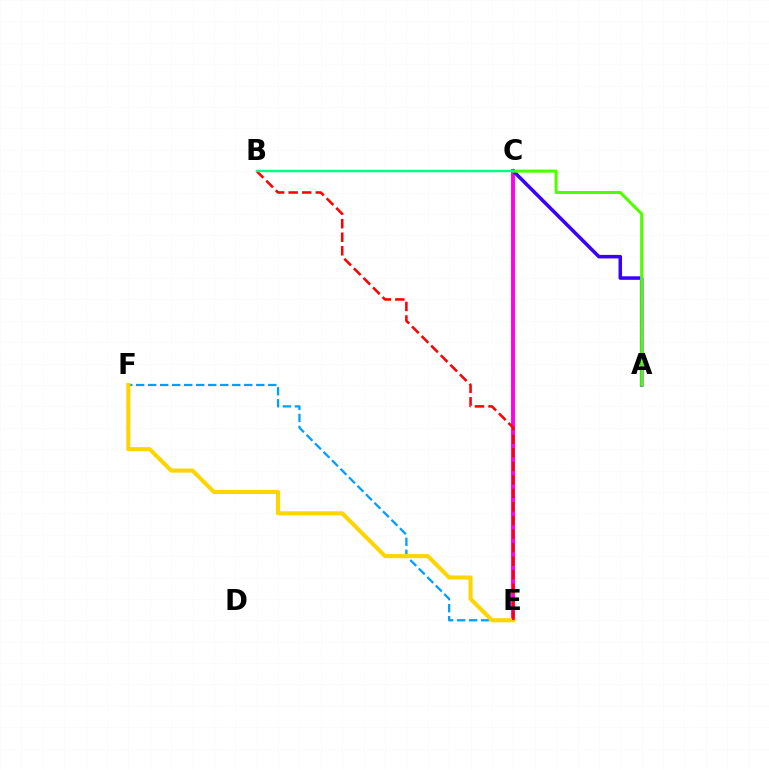{('C', 'E'): [{'color': '#ff00ed', 'line_style': 'solid', 'thickness': 2.81}], ('A', 'C'): [{'color': '#3700ff', 'line_style': 'solid', 'thickness': 2.54}, {'color': '#4fff00', 'line_style': 'solid', 'thickness': 2.19}], ('E', 'F'): [{'color': '#009eff', 'line_style': 'dashed', 'thickness': 1.63}, {'color': '#ffd500', 'line_style': 'solid', 'thickness': 2.95}], ('B', 'E'): [{'color': '#ff0000', 'line_style': 'dashed', 'thickness': 1.84}], ('B', 'C'): [{'color': '#00ff86', 'line_style': 'solid', 'thickness': 1.76}]}